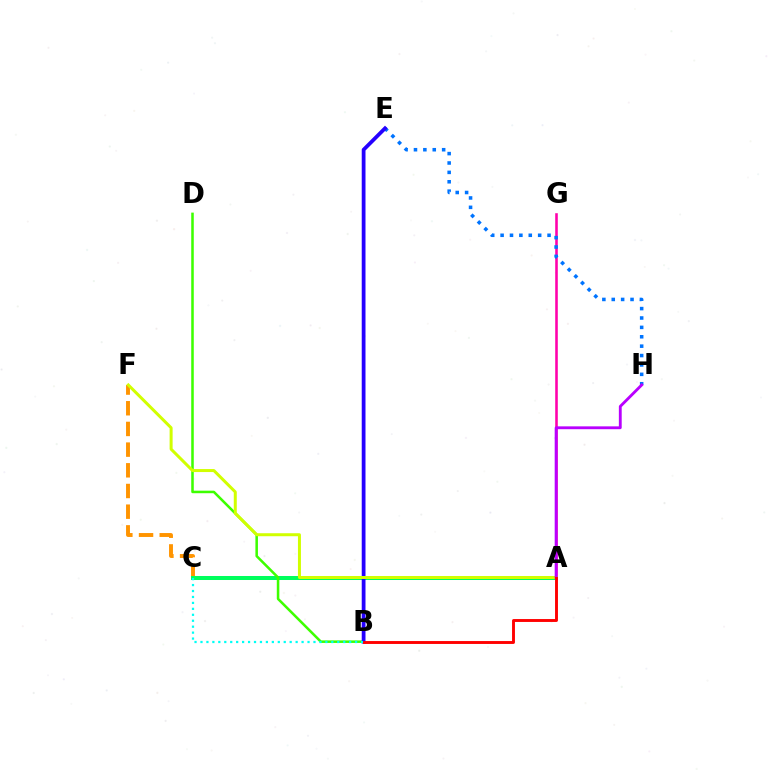{('C', 'F'): [{'color': '#ff9400', 'line_style': 'dashed', 'thickness': 2.81}], ('A', 'C'): [{'color': '#00ff5c', 'line_style': 'solid', 'thickness': 2.88}], ('A', 'G'): [{'color': '#ff00ac', 'line_style': 'solid', 'thickness': 1.86}], ('E', 'H'): [{'color': '#0074ff', 'line_style': 'dotted', 'thickness': 2.55}], ('B', 'D'): [{'color': '#3dff00', 'line_style': 'solid', 'thickness': 1.83}], ('B', 'E'): [{'color': '#2500ff', 'line_style': 'solid', 'thickness': 2.71}], ('A', 'F'): [{'color': '#d1ff00', 'line_style': 'solid', 'thickness': 2.16}], ('A', 'H'): [{'color': '#b900ff', 'line_style': 'solid', 'thickness': 2.05}], ('B', 'C'): [{'color': '#00fff6', 'line_style': 'dotted', 'thickness': 1.62}], ('A', 'B'): [{'color': '#ff0000', 'line_style': 'solid', 'thickness': 2.09}]}